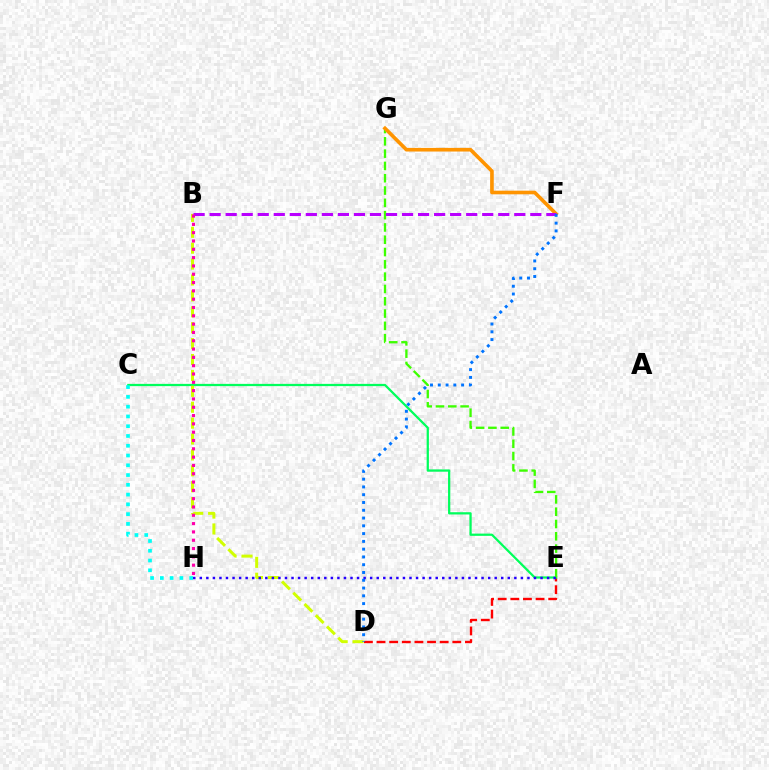{('D', 'E'): [{'color': '#ff0000', 'line_style': 'dashed', 'thickness': 1.72}], ('C', 'E'): [{'color': '#00ff5c', 'line_style': 'solid', 'thickness': 1.62}], ('B', 'D'): [{'color': '#d1ff00', 'line_style': 'dashed', 'thickness': 2.16}], ('E', 'G'): [{'color': '#3dff00', 'line_style': 'dashed', 'thickness': 1.67}], ('F', 'G'): [{'color': '#ff9400', 'line_style': 'solid', 'thickness': 2.61}], ('B', 'F'): [{'color': '#b900ff', 'line_style': 'dashed', 'thickness': 2.18}], ('E', 'H'): [{'color': '#2500ff', 'line_style': 'dotted', 'thickness': 1.78}], ('C', 'H'): [{'color': '#00fff6', 'line_style': 'dotted', 'thickness': 2.65}], ('B', 'H'): [{'color': '#ff00ac', 'line_style': 'dotted', 'thickness': 2.26}], ('D', 'F'): [{'color': '#0074ff', 'line_style': 'dotted', 'thickness': 2.11}]}